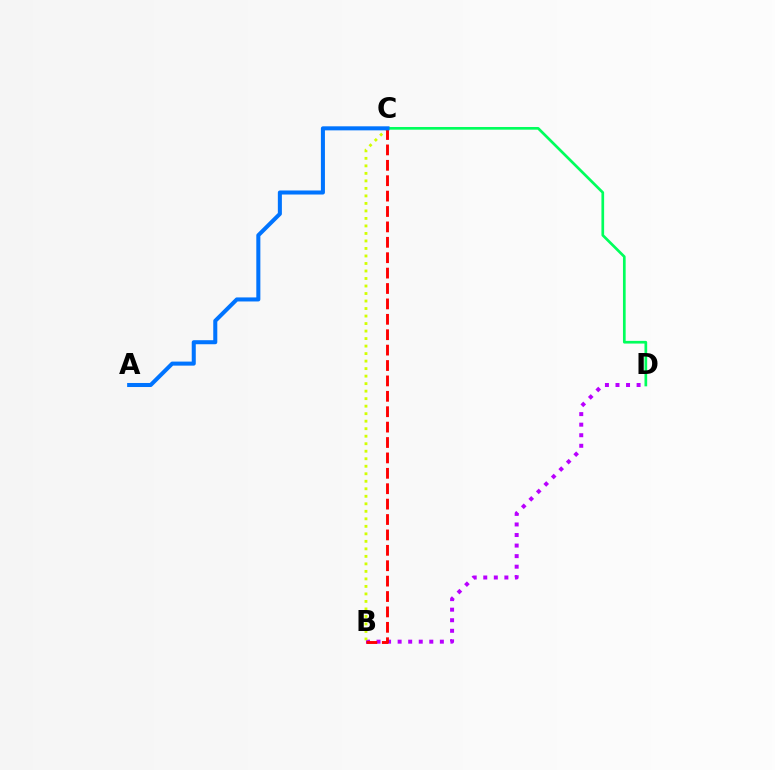{('B', 'D'): [{'color': '#b900ff', 'line_style': 'dotted', 'thickness': 2.87}], ('B', 'C'): [{'color': '#d1ff00', 'line_style': 'dotted', 'thickness': 2.04}, {'color': '#ff0000', 'line_style': 'dashed', 'thickness': 2.09}], ('C', 'D'): [{'color': '#00ff5c', 'line_style': 'solid', 'thickness': 1.94}], ('A', 'C'): [{'color': '#0074ff', 'line_style': 'solid', 'thickness': 2.91}]}